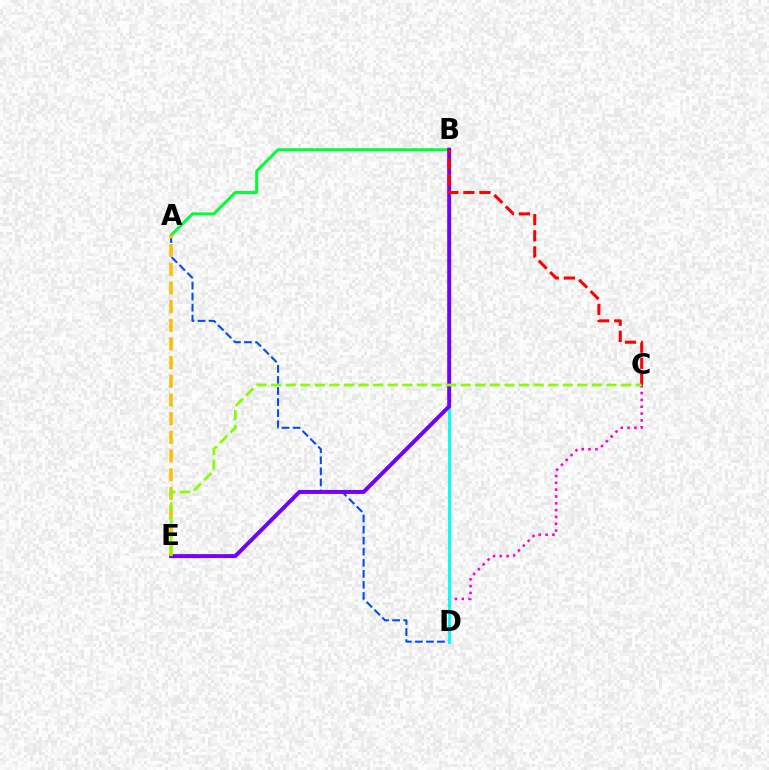{('C', 'D'): [{'color': '#ff00cf', 'line_style': 'dotted', 'thickness': 1.85}], ('A', 'D'): [{'color': '#004bff', 'line_style': 'dashed', 'thickness': 1.5}], ('A', 'B'): [{'color': '#00ff39', 'line_style': 'solid', 'thickness': 2.17}], ('B', 'D'): [{'color': '#00fff6', 'line_style': 'solid', 'thickness': 2.06}], ('B', 'E'): [{'color': '#7200ff', 'line_style': 'solid', 'thickness': 2.86}], ('B', 'C'): [{'color': '#ff0000', 'line_style': 'dashed', 'thickness': 2.19}], ('A', 'E'): [{'color': '#ffbd00', 'line_style': 'dashed', 'thickness': 2.54}], ('C', 'E'): [{'color': '#84ff00', 'line_style': 'dashed', 'thickness': 1.98}]}